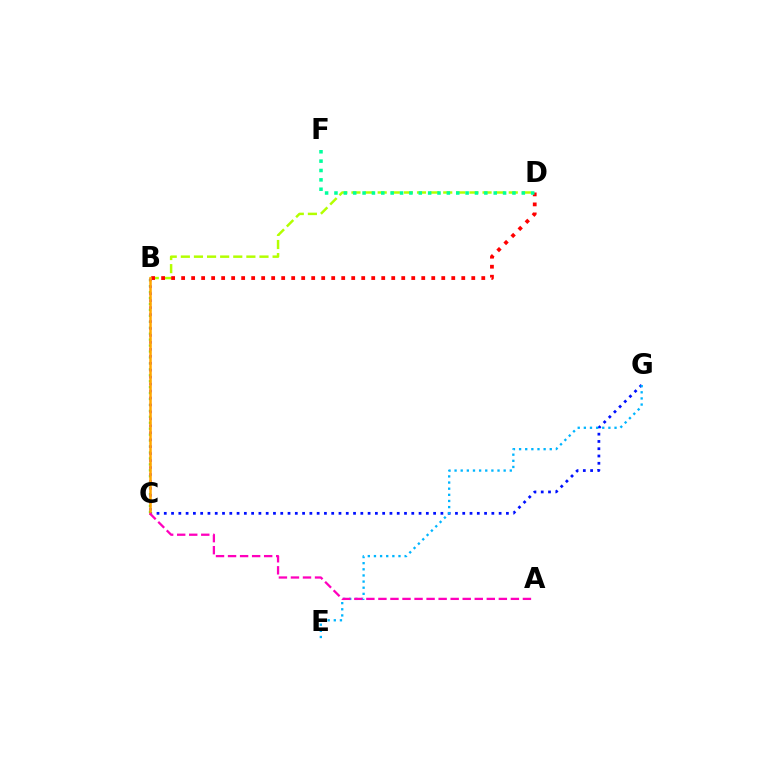{('B', 'D'): [{'color': '#b3ff00', 'line_style': 'dashed', 'thickness': 1.78}, {'color': '#ff0000', 'line_style': 'dotted', 'thickness': 2.72}], ('B', 'C'): [{'color': '#08ff00', 'line_style': 'dotted', 'thickness': 1.61}, {'color': '#9b00ff', 'line_style': 'dotted', 'thickness': 1.89}, {'color': '#ffa500', 'line_style': 'solid', 'thickness': 1.82}], ('C', 'G'): [{'color': '#0010ff', 'line_style': 'dotted', 'thickness': 1.98}], ('D', 'F'): [{'color': '#00ff9d', 'line_style': 'dotted', 'thickness': 2.55}], ('E', 'G'): [{'color': '#00b5ff', 'line_style': 'dotted', 'thickness': 1.67}], ('A', 'C'): [{'color': '#ff00bd', 'line_style': 'dashed', 'thickness': 1.64}]}